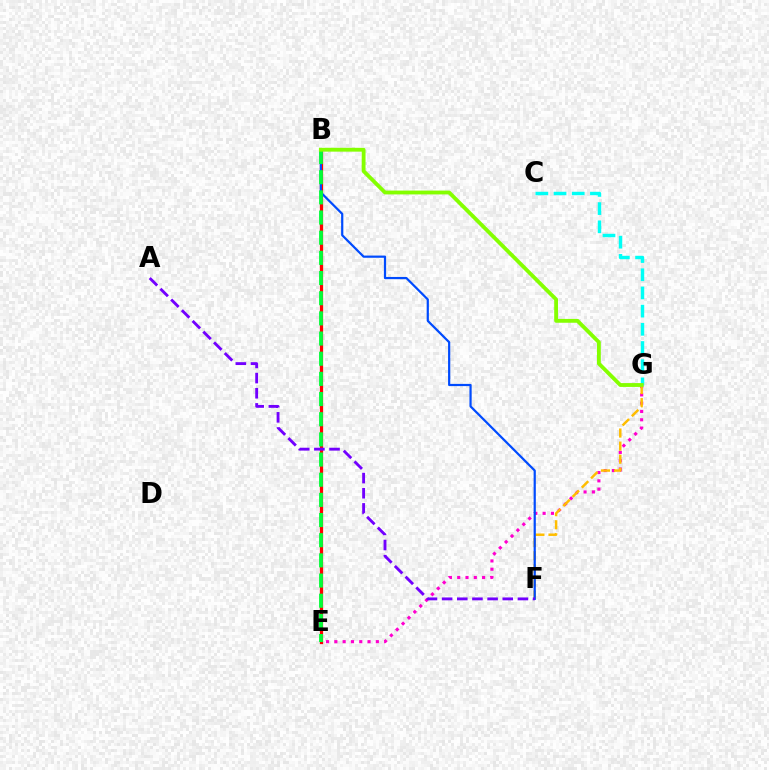{('C', 'G'): [{'color': '#00fff6', 'line_style': 'dashed', 'thickness': 2.47}], ('B', 'E'): [{'color': '#ff0000', 'line_style': 'solid', 'thickness': 2.34}, {'color': '#00ff39', 'line_style': 'dashed', 'thickness': 2.74}], ('E', 'G'): [{'color': '#ff00cf', 'line_style': 'dotted', 'thickness': 2.26}], ('F', 'G'): [{'color': '#ffbd00', 'line_style': 'dashed', 'thickness': 1.78}], ('B', 'F'): [{'color': '#004bff', 'line_style': 'solid', 'thickness': 1.59}], ('A', 'F'): [{'color': '#7200ff', 'line_style': 'dashed', 'thickness': 2.06}], ('B', 'G'): [{'color': '#84ff00', 'line_style': 'solid', 'thickness': 2.76}]}